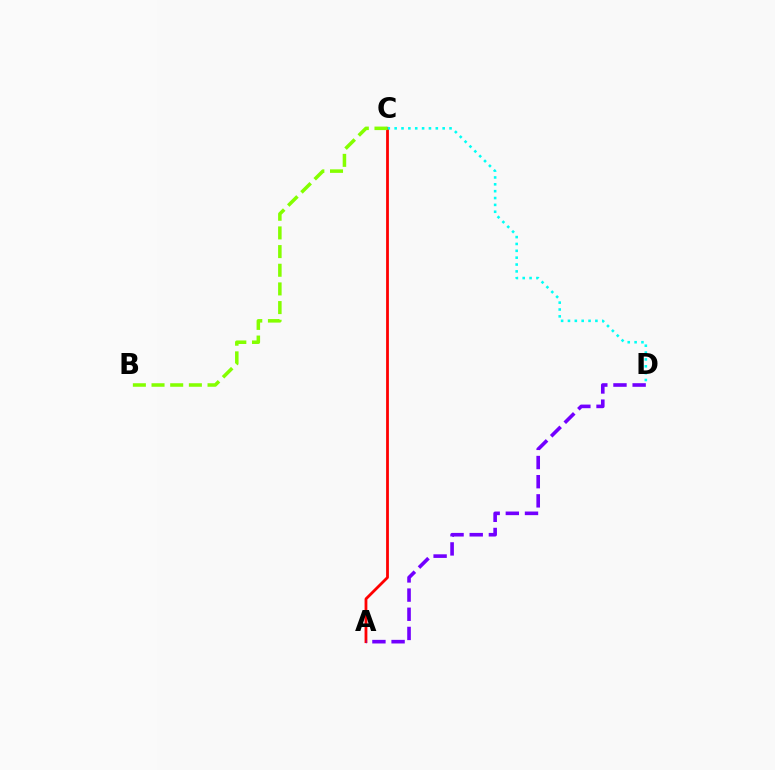{('A', 'C'): [{'color': '#ff0000', 'line_style': 'solid', 'thickness': 2.01}], ('A', 'D'): [{'color': '#7200ff', 'line_style': 'dashed', 'thickness': 2.6}], ('C', 'D'): [{'color': '#00fff6', 'line_style': 'dotted', 'thickness': 1.86}], ('B', 'C'): [{'color': '#84ff00', 'line_style': 'dashed', 'thickness': 2.54}]}